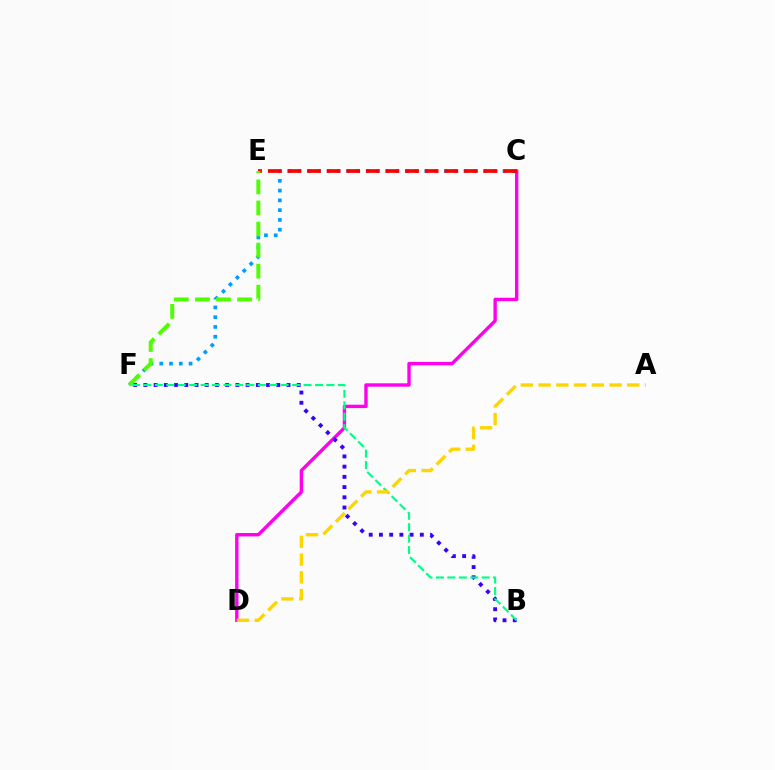{('C', 'F'): [{'color': '#009eff', 'line_style': 'dotted', 'thickness': 2.65}], ('C', 'D'): [{'color': '#ff00ed', 'line_style': 'solid', 'thickness': 2.44}], ('C', 'E'): [{'color': '#ff0000', 'line_style': 'dashed', 'thickness': 2.67}], ('B', 'F'): [{'color': '#3700ff', 'line_style': 'dotted', 'thickness': 2.78}, {'color': '#00ff86', 'line_style': 'dashed', 'thickness': 1.55}], ('E', 'F'): [{'color': '#4fff00', 'line_style': 'dashed', 'thickness': 2.86}], ('A', 'D'): [{'color': '#ffd500', 'line_style': 'dashed', 'thickness': 2.41}]}